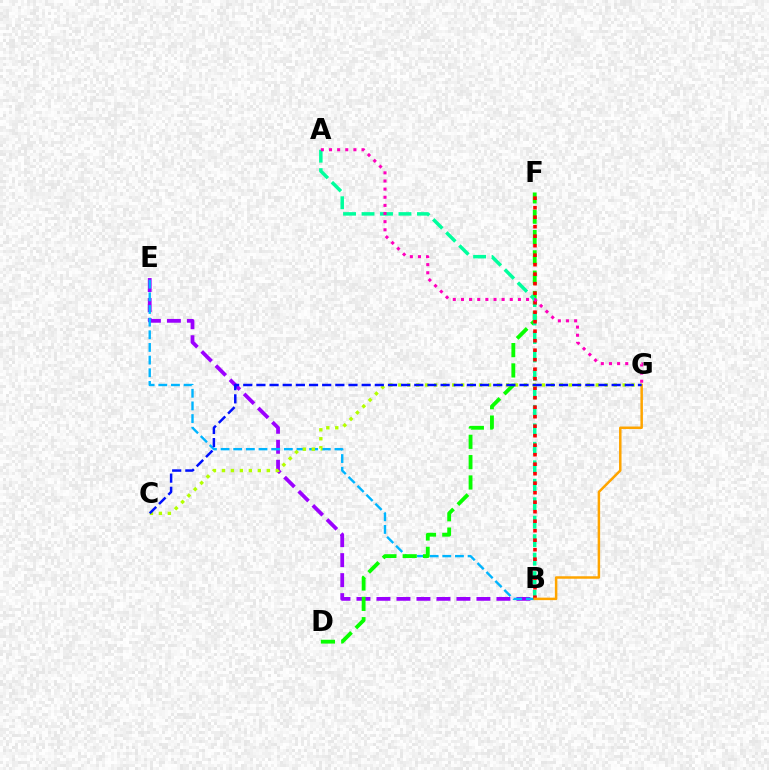{('B', 'E'): [{'color': '#9b00ff', 'line_style': 'dashed', 'thickness': 2.72}, {'color': '#00b5ff', 'line_style': 'dashed', 'thickness': 1.72}], ('D', 'F'): [{'color': '#08ff00', 'line_style': 'dashed', 'thickness': 2.76}], ('A', 'B'): [{'color': '#00ff9d', 'line_style': 'dashed', 'thickness': 2.51}], ('B', 'F'): [{'color': '#ff0000', 'line_style': 'dotted', 'thickness': 2.58}], ('A', 'G'): [{'color': '#ff00bd', 'line_style': 'dotted', 'thickness': 2.21}], ('C', 'G'): [{'color': '#b3ff00', 'line_style': 'dotted', 'thickness': 2.44}, {'color': '#0010ff', 'line_style': 'dashed', 'thickness': 1.79}], ('B', 'G'): [{'color': '#ffa500', 'line_style': 'solid', 'thickness': 1.8}]}